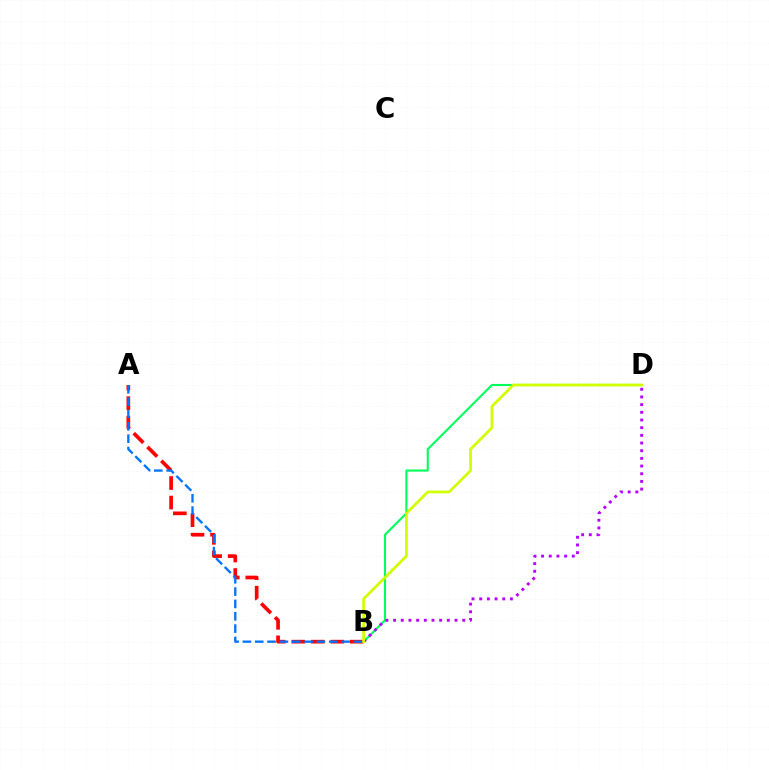{('A', 'B'): [{'color': '#ff0000', 'line_style': 'dashed', 'thickness': 2.65}, {'color': '#0074ff', 'line_style': 'dashed', 'thickness': 1.68}], ('B', 'D'): [{'color': '#00ff5c', 'line_style': 'solid', 'thickness': 1.51}, {'color': '#b900ff', 'line_style': 'dotted', 'thickness': 2.09}, {'color': '#d1ff00', 'line_style': 'solid', 'thickness': 1.97}]}